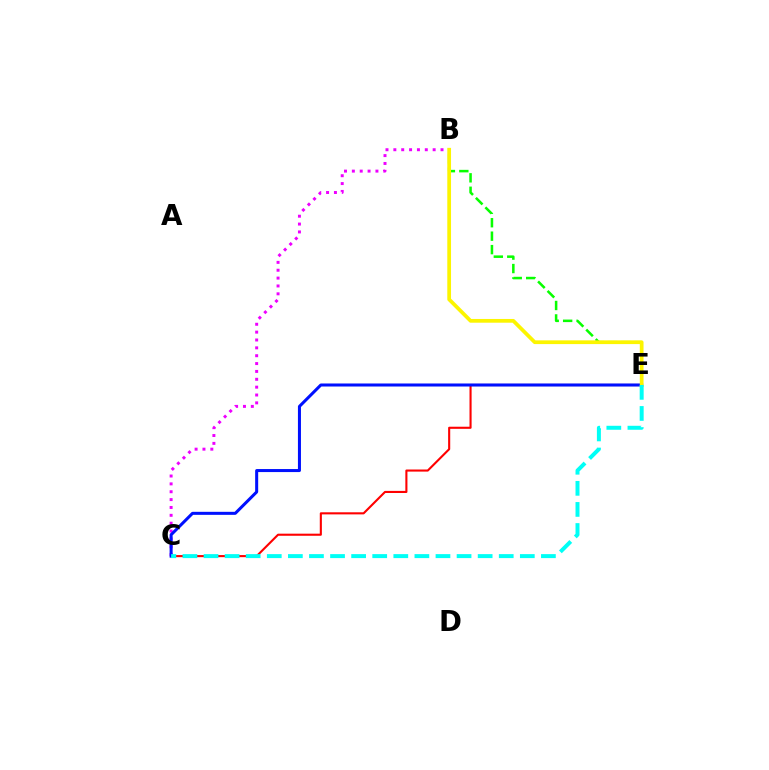{('B', 'C'): [{'color': '#ee00ff', 'line_style': 'dotted', 'thickness': 2.14}], ('C', 'E'): [{'color': '#ff0000', 'line_style': 'solid', 'thickness': 1.51}, {'color': '#0010ff', 'line_style': 'solid', 'thickness': 2.18}, {'color': '#00fff6', 'line_style': 'dashed', 'thickness': 2.86}], ('B', 'E'): [{'color': '#08ff00', 'line_style': 'dashed', 'thickness': 1.83}, {'color': '#fcf500', 'line_style': 'solid', 'thickness': 2.69}]}